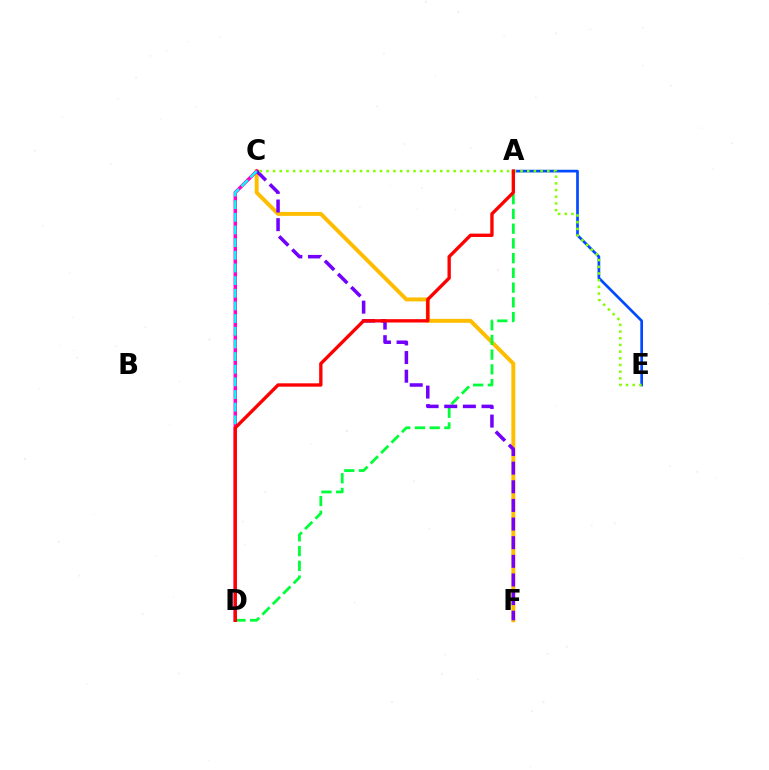{('A', 'E'): [{'color': '#004bff', 'line_style': 'solid', 'thickness': 1.94}], ('C', 'F'): [{'color': '#ffbd00', 'line_style': 'solid', 'thickness': 2.85}, {'color': '#7200ff', 'line_style': 'dashed', 'thickness': 2.53}], ('A', 'D'): [{'color': '#00ff39', 'line_style': 'dashed', 'thickness': 2.0}, {'color': '#ff0000', 'line_style': 'solid', 'thickness': 2.41}], ('C', 'D'): [{'color': '#ff00cf', 'line_style': 'solid', 'thickness': 2.48}, {'color': '#00fff6', 'line_style': 'dashed', 'thickness': 1.72}], ('C', 'E'): [{'color': '#84ff00', 'line_style': 'dotted', 'thickness': 1.82}]}